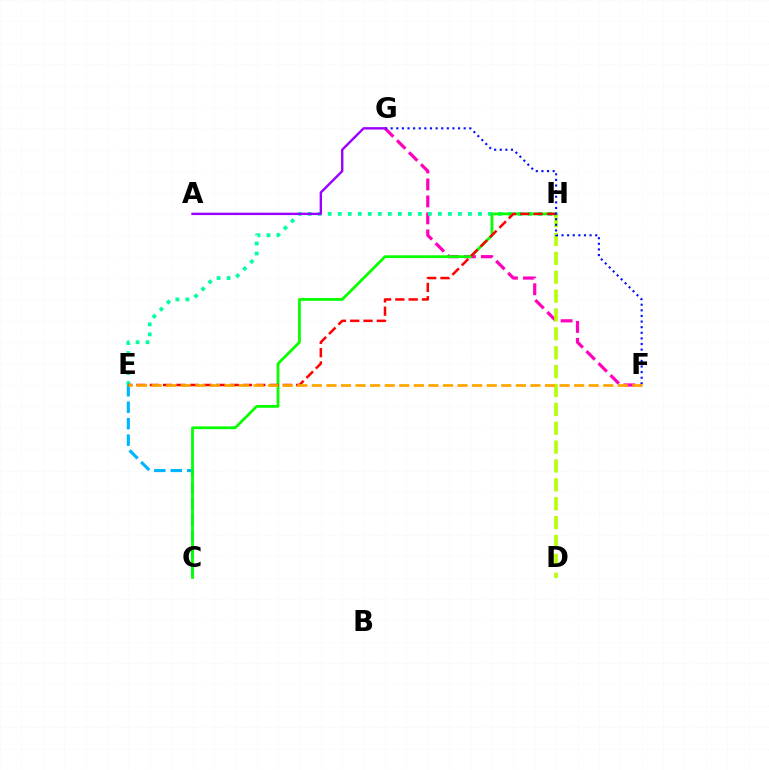{('F', 'G'): [{'color': '#ff00bd', 'line_style': 'dashed', 'thickness': 2.31}, {'color': '#0010ff', 'line_style': 'dotted', 'thickness': 1.53}], ('D', 'H'): [{'color': '#b3ff00', 'line_style': 'dashed', 'thickness': 2.56}], ('E', 'H'): [{'color': '#00ff9d', 'line_style': 'dotted', 'thickness': 2.72}, {'color': '#ff0000', 'line_style': 'dashed', 'thickness': 1.81}], ('C', 'E'): [{'color': '#00b5ff', 'line_style': 'dashed', 'thickness': 2.24}], ('C', 'H'): [{'color': '#08ff00', 'line_style': 'solid', 'thickness': 2.0}], ('E', 'F'): [{'color': '#ffa500', 'line_style': 'dashed', 'thickness': 1.98}], ('A', 'G'): [{'color': '#9b00ff', 'line_style': 'solid', 'thickness': 1.72}]}